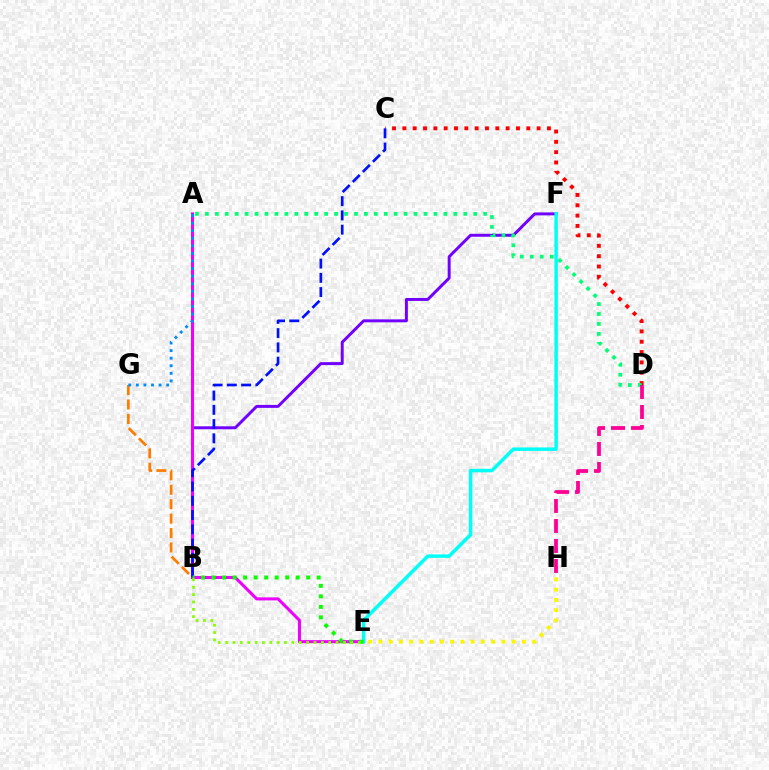{('B', 'G'): [{'color': '#ff7c00', 'line_style': 'dashed', 'thickness': 1.96}], ('B', 'F'): [{'color': '#7200ff', 'line_style': 'solid', 'thickness': 2.13}], ('A', 'E'): [{'color': '#ee00ff', 'line_style': 'solid', 'thickness': 2.19}], ('C', 'D'): [{'color': '#ff0000', 'line_style': 'dotted', 'thickness': 2.81}], ('A', 'D'): [{'color': '#00ff74', 'line_style': 'dotted', 'thickness': 2.7}], ('E', 'F'): [{'color': '#00fff6', 'line_style': 'solid', 'thickness': 2.52}], ('A', 'G'): [{'color': '#008cff', 'line_style': 'dotted', 'thickness': 2.06}], ('B', 'C'): [{'color': '#0010ff', 'line_style': 'dashed', 'thickness': 1.94}], ('B', 'E'): [{'color': '#08ff00', 'line_style': 'dotted', 'thickness': 2.86}, {'color': '#84ff00', 'line_style': 'dotted', 'thickness': 2.0}], ('D', 'H'): [{'color': '#ff0094', 'line_style': 'dashed', 'thickness': 2.72}], ('E', 'H'): [{'color': '#fcf500', 'line_style': 'dotted', 'thickness': 2.78}]}